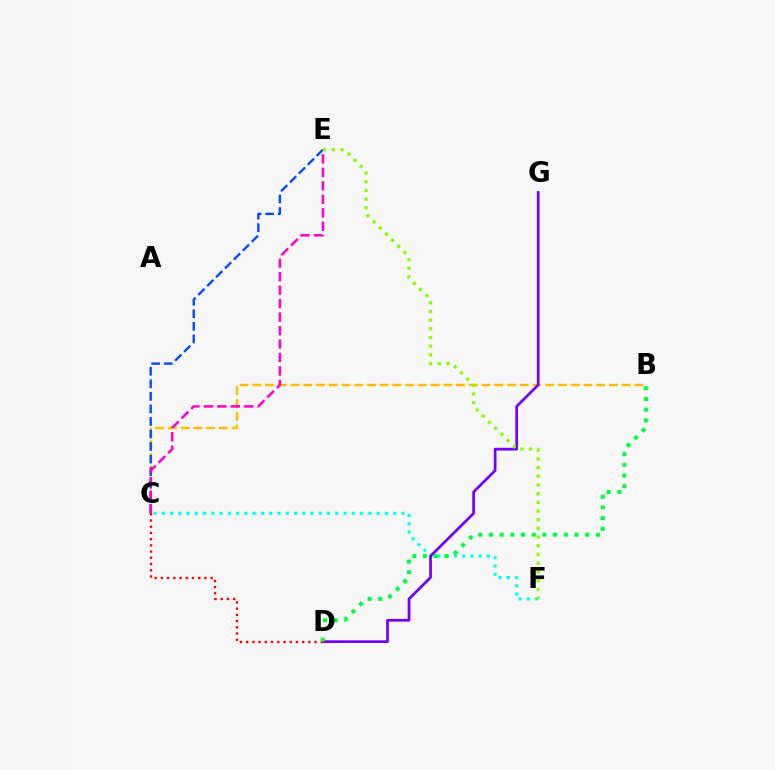{('C', 'F'): [{'color': '#00fff6', 'line_style': 'dotted', 'thickness': 2.25}], ('B', 'C'): [{'color': '#ffbd00', 'line_style': 'dashed', 'thickness': 1.73}], ('D', 'G'): [{'color': '#7200ff', 'line_style': 'solid', 'thickness': 1.96}], ('C', 'E'): [{'color': '#004bff', 'line_style': 'dashed', 'thickness': 1.71}, {'color': '#ff00cf', 'line_style': 'dashed', 'thickness': 1.83}], ('C', 'D'): [{'color': '#ff0000', 'line_style': 'dotted', 'thickness': 1.69}], ('E', 'F'): [{'color': '#84ff00', 'line_style': 'dotted', 'thickness': 2.36}], ('B', 'D'): [{'color': '#00ff39', 'line_style': 'dotted', 'thickness': 2.91}]}